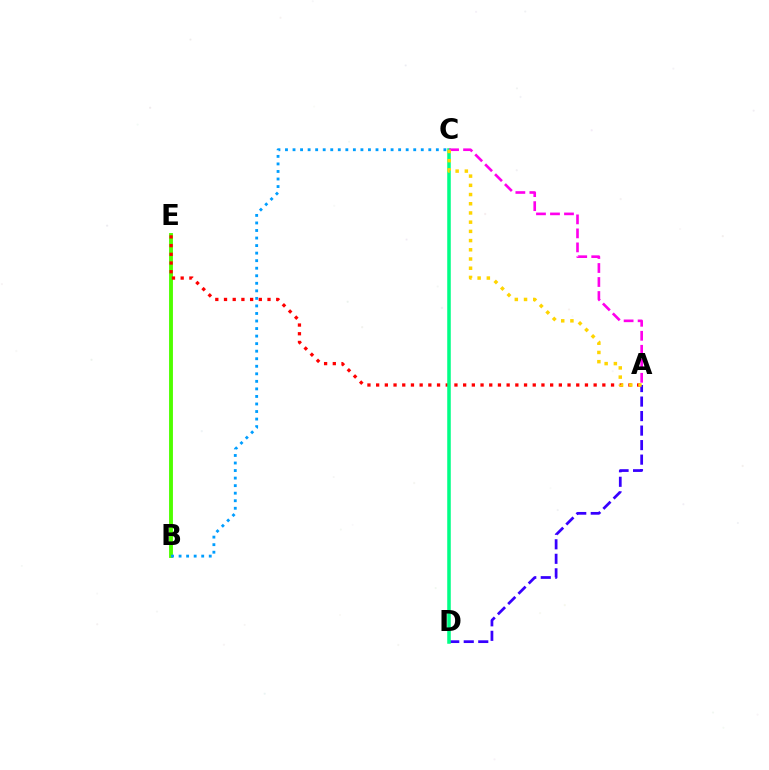{('B', 'E'): [{'color': '#4fff00', 'line_style': 'solid', 'thickness': 2.79}], ('B', 'C'): [{'color': '#009eff', 'line_style': 'dotted', 'thickness': 2.05}], ('A', 'D'): [{'color': '#3700ff', 'line_style': 'dashed', 'thickness': 1.97}], ('A', 'E'): [{'color': '#ff0000', 'line_style': 'dotted', 'thickness': 2.36}], ('C', 'D'): [{'color': '#00ff86', 'line_style': 'solid', 'thickness': 2.55}], ('A', 'C'): [{'color': '#ff00ed', 'line_style': 'dashed', 'thickness': 1.9}, {'color': '#ffd500', 'line_style': 'dotted', 'thickness': 2.5}]}